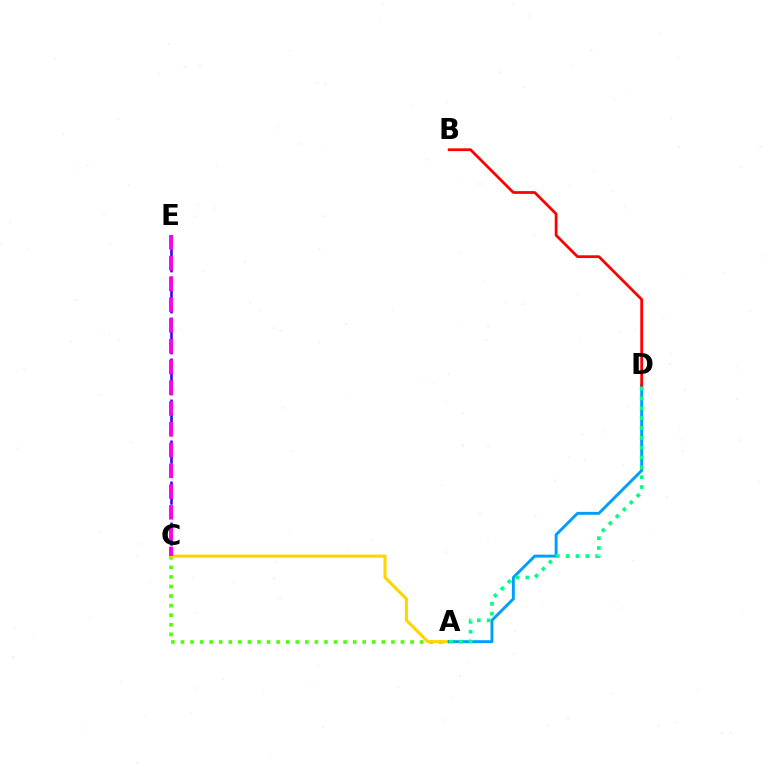{('C', 'E'): [{'color': '#3700ff', 'line_style': 'dashed', 'thickness': 1.86}, {'color': '#ff00ed', 'line_style': 'dashed', 'thickness': 2.82}], ('A', 'C'): [{'color': '#4fff00', 'line_style': 'dotted', 'thickness': 2.6}, {'color': '#ffd500', 'line_style': 'solid', 'thickness': 2.22}], ('A', 'D'): [{'color': '#009eff', 'line_style': 'solid', 'thickness': 2.11}, {'color': '#00ff86', 'line_style': 'dotted', 'thickness': 2.67}], ('B', 'D'): [{'color': '#ff0000', 'line_style': 'solid', 'thickness': 1.99}]}